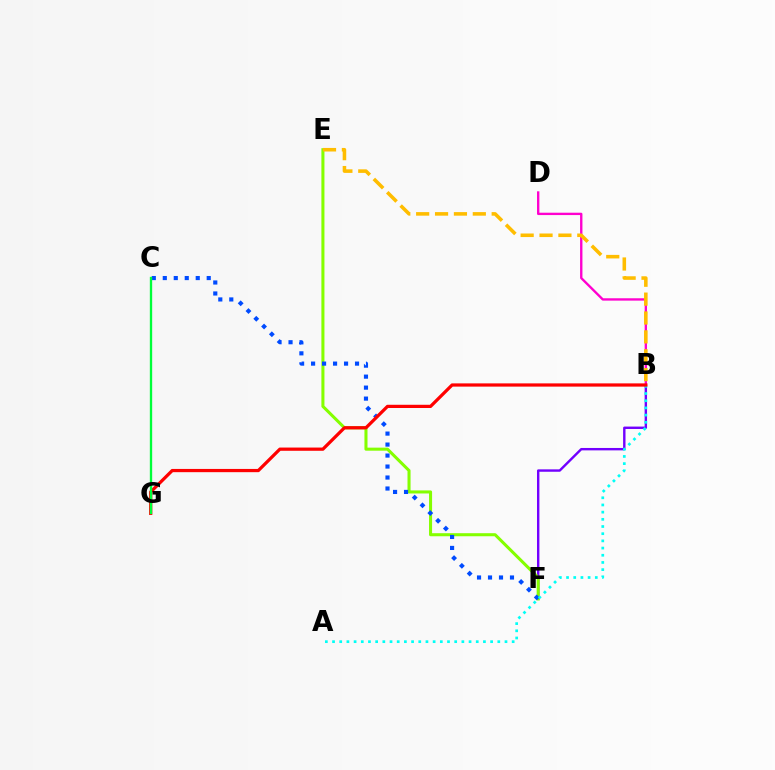{('B', 'F'): [{'color': '#7200ff', 'line_style': 'solid', 'thickness': 1.73}], ('E', 'F'): [{'color': '#84ff00', 'line_style': 'solid', 'thickness': 2.2}], ('B', 'D'): [{'color': '#ff00cf', 'line_style': 'solid', 'thickness': 1.7}], ('C', 'F'): [{'color': '#004bff', 'line_style': 'dotted', 'thickness': 2.98}], ('A', 'B'): [{'color': '#00fff6', 'line_style': 'dotted', 'thickness': 1.95}], ('B', 'G'): [{'color': '#ff0000', 'line_style': 'solid', 'thickness': 2.33}], ('B', 'E'): [{'color': '#ffbd00', 'line_style': 'dashed', 'thickness': 2.57}], ('C', 'G'): [{'color': '#00ff39', 'line_style': 'solid', 'thickness': 1.68}]}